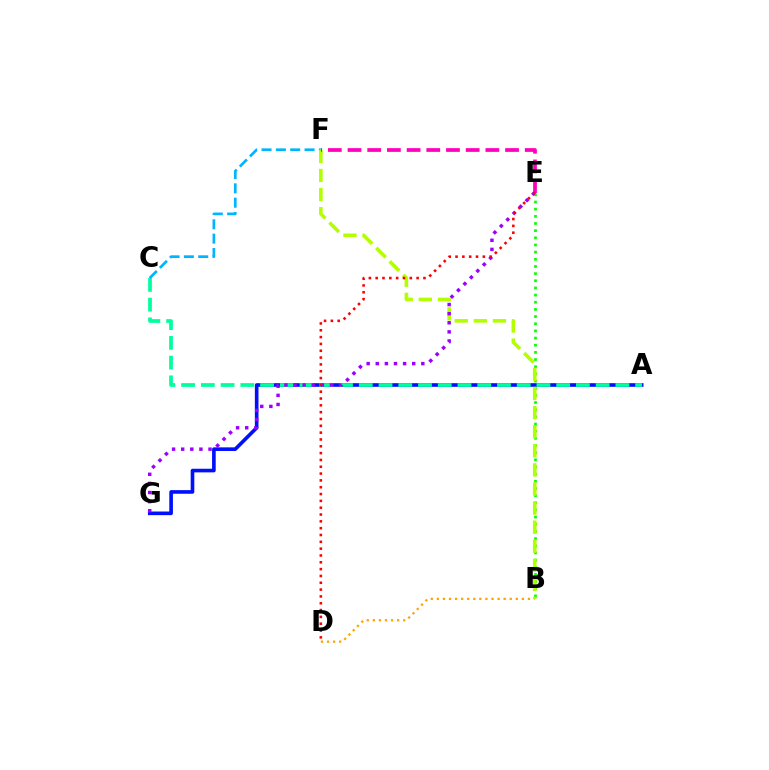{('A', 'G'): [{'color': '#0010ff', 'line_style': 'solid', 'thickness': 2.62}], ('B', 'E'): [{'color': '#08ff00', 'line_style': 'dotted', 'thickness': 1.95}], ('A', 'C'): [{'color': '#00ff9d', 'line_style': 'dashed', 'thickness': 2.68}], ('B', 'D'): [{'color': '#ffa500', 'line_style': 'dotted', 'thickness': 1.65}], ('C', 'F'): [{'color': '#00b5ff', 'line_style': 'dashed', 'thickness': 1.95}], ('B', 'F'): [{'color': '#b3ff00', 'line_style': 'dashed', 'thickness': 2.59}], ('E', 'F'): [{'color': '#ff00bd', 'line_style': 'dashed', 'thickness': 2.68}], ('E', 'G'): [{'color': '#9b00ff', 'line_style': 'dotted', 'thickness': 2.48}], ('D', 'E'): [{'color': '#ff0000', 'line_style': 'dotted', 'thickness': 1.85}]}